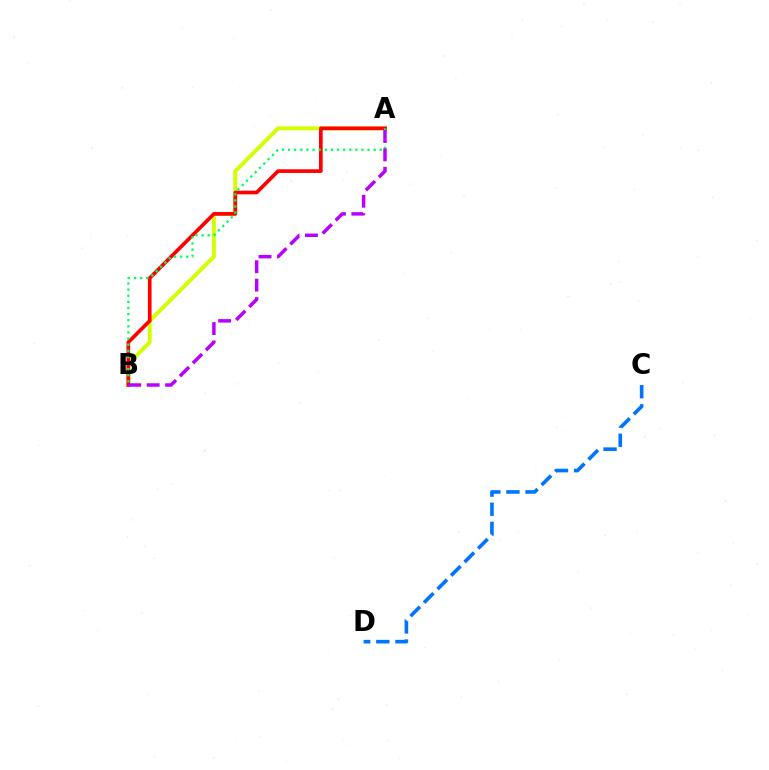{('A', 'B'): [{'color': '#d1ff00', 'line_style': 'solid', 'thickness': 2.83}, {'color': '#ff0000', 'line_style': 'solid', 'thickness': 2.65}, {'color': '#00ff5c', 'line_style': 'dotted', 'thickness': 1.66}, {'color': '#b900ff', 'line_style': 'dashed', 'thickness': 2.5}], ('C', 'D'): [{'color': '#0074ff', 'line_style': 'dashed', 'thickness': 2.6}]}